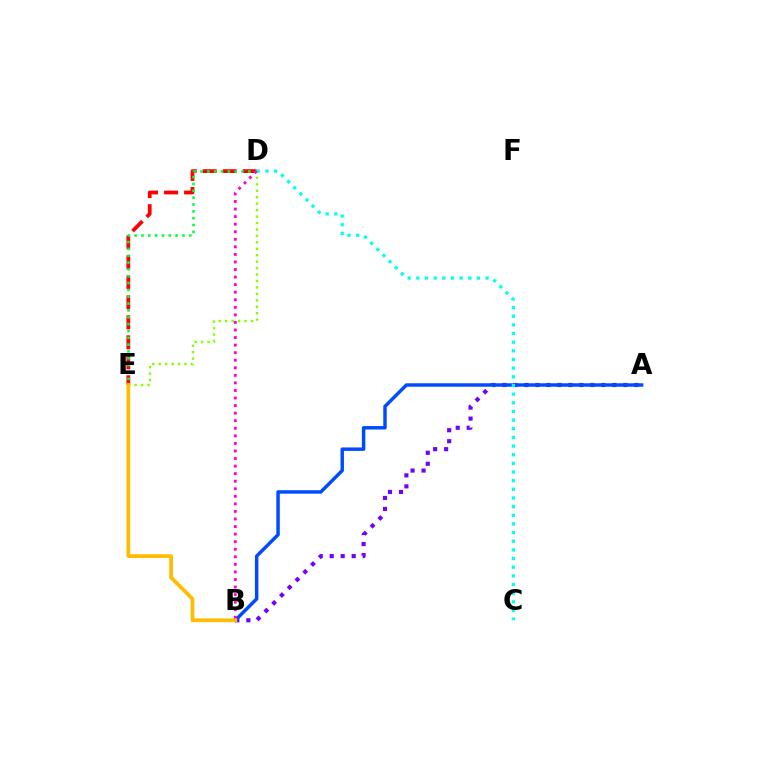{('A', 'B'): [{'color': '#7200ff', 'line_style': 'dotted', 'thickness': 2.99}, {'color': '#004bff', 'line_style': 'solid', 'thickness': 2.49}], ('D', 'E'): [{'color': '#ff0000', 'line_style': 'dashed', 'thickness': 2.72}, {'color': '#00ff39', 'line_style': 'dotted', 'thickness': 1.86}, {'color': '#84ff00', 'line_style': 'dotted', 'thickness': 1.75}], ('C', 'D'): [{'color': '#00fff6', 'line_style': 'dotted', 'thickness': 2.35}], ('B', 'D'): [{'color': '#ff00cf', 'line_style': 'dotted', 'thickness': 2.05}], ('B', 'E'): [{'color': '#ffbd00', 'line_style': 'solid', 'thickness': 2.69}]}